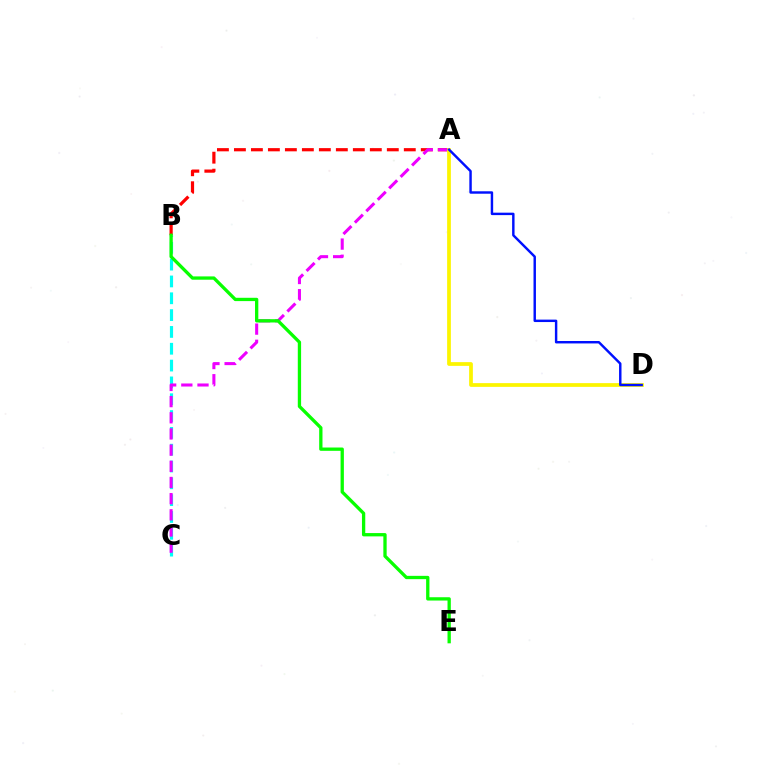{('A', 'B'): [{'color': '#ff0000', 'line_style': 'dashed', 'thickness': 2.31}], ('B', 'C'): [{'color': '#00fff6', 'line_style': 'dashed', 'thickness': 2.29}], ('A', 'C'): [{'color': '#ee00ff', 'line_style': 'dashed', 'thickness': 2.2}], ('B', 'E'): [{'color': '#08ff00', 'line_style': 'solid', 'thickness': 2.38}], ('A', 'D'): [{'color': '#fcf500', 'line_style': 'solid', 'thickness': 2.69}, {'color': '#0010ff', 'line_style': 'solid', 'thickness': 1.76}]}